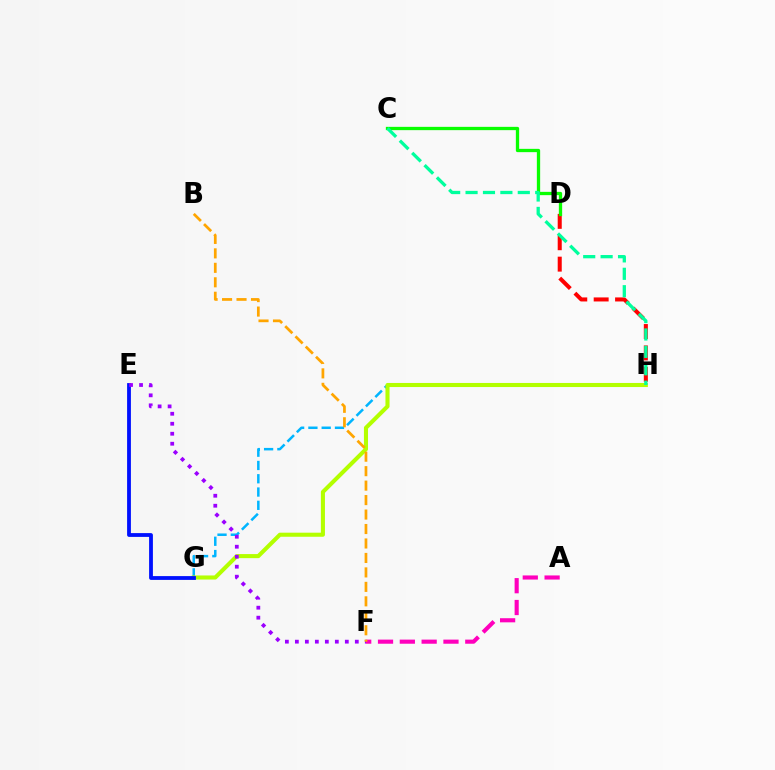{('G', 'H'): [{'color': '#00b5ff', 'line_style': 'dashed', 'thickness': 1.8}, {'color': '#b3ff00', 'line_style': 'solid', 'thickness': 2.94}], ('D', 'H'): [{'color': '#ff0000', 'line_style': 'dashed', 'thickness': 2.91}], ('C', 'D'): [{'color': '#08ff00', 'line_style': 'solid', 'thickness': 2.38}], ('A', 'F'): [{'color': '#ff00bd', 'line_style': 'dashed', 'thickness': 2.96}], ('E', 'G'): [{'color': '#0010ff', 'line_style': 'solid', 'thickness': 2.74}], ('E', 'F'): [{'color': '#9b00ff', 'line_style': 'dotted', 'thickness': 2.71}], ('C', 'H'): [{'color': '#00ff9d', 'line_style': 'dashed', 'thickness': 2.36}], ('B', 'F'): [{'color': '#ffa500', 'line_style': 'dashed', 'thickness': 1.96}]}